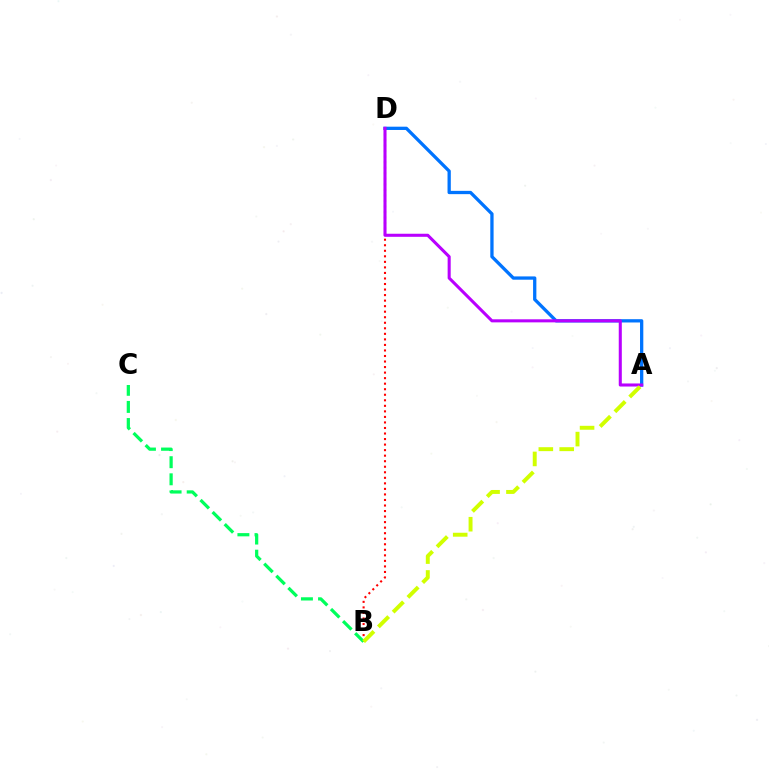{('A', 'D'): [{'color': '#0074ff', 'line_style': 'solid', 'thickness': 2.37}, {'color': '#b900ff', 'line_style': 'solid', 'thickness': 2.21}], ('B', 'D'): [{'color': '#ff0000', 'line_style': 'dotted', 'thickness': 1.5}], ('B', 'C'): [{'color': '#00ff5c', 'line_style': 'dashed', 'thickness': 2.32}], ('A', 'B'): [{'color': '#d1ff00', 'line_style': 'dashed', 'thickness': 2.84}]}